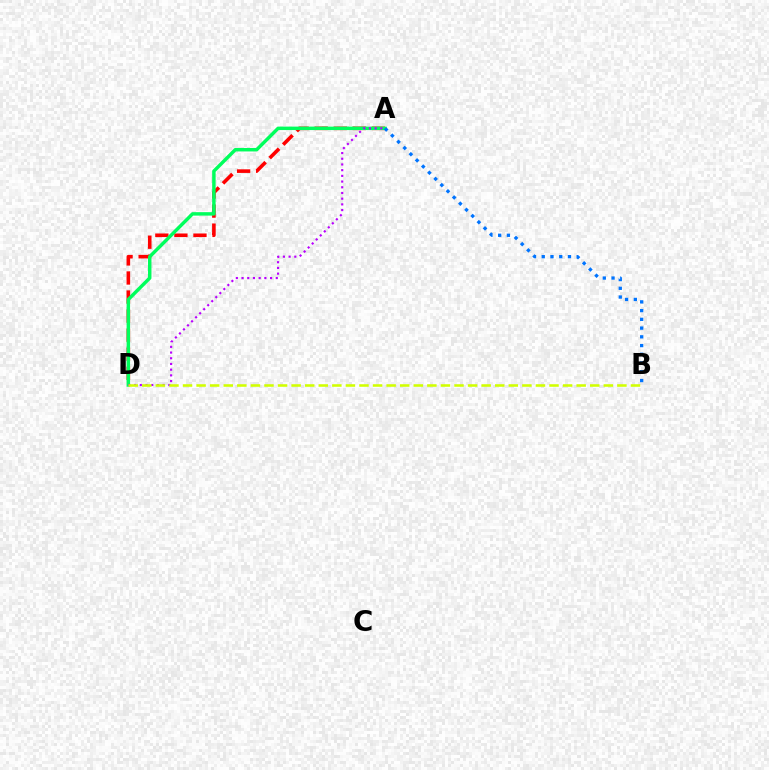{('A', 'D'): [{'color': '#ff0000', 'line_style': 'dashed', 'thickness': 2.59}, {'color': '#00ff5c', 'line_style': 'solid', 'thickness': 2.48}, {'color': '#b900ff', 'line_style': 'dotted', 'thickness': 1.55}], ('A', 'B'): [{'color': '#0074ff', 'line_style': 'dotted', 'thickness': 2.37}], ('B', 'D'): [{'color': '#d1ff00', 'line_style': 'dashed', 'thickness': 1.84}]}